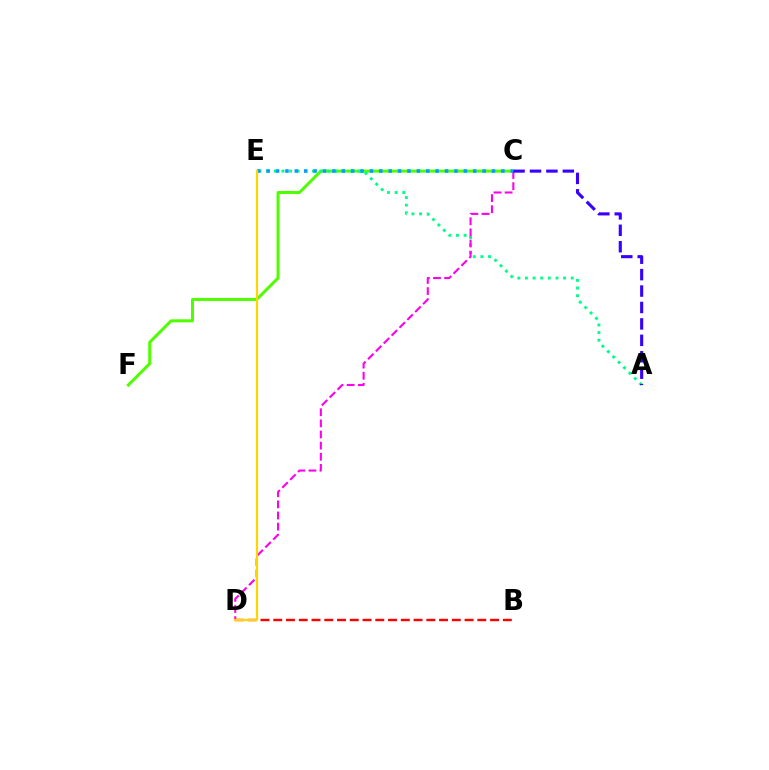{('C', 'F'): [{'color': '#4fff00', 'line_style': 'solid', 'thickness': 2.17}], ('A', 'E'): [{'color': '#00ff86', 'line_style': 'dotted', 'thickness': 2.07}], ('C', 'D'): [{'color': '#ff00ed', 'line_style': 'dashed', 'thickness': 1.51}], ('C', 'E'): [{'color': '#009eff', 'line_style': 'dotted', 'thickness': 2.55}], ('B', 'D'): [{'color': '#ff0000', 'line_style': 'dashed', 'thickness': 1.73}], ('D', 'E'): [{'color': '#ffd500', 'line_style': 'solid', 'thickness': 1.59}], ('A', 'C'): [{'color': '#3700ff', 'line_style': 'dashed', 'thickness': 2.23}]}